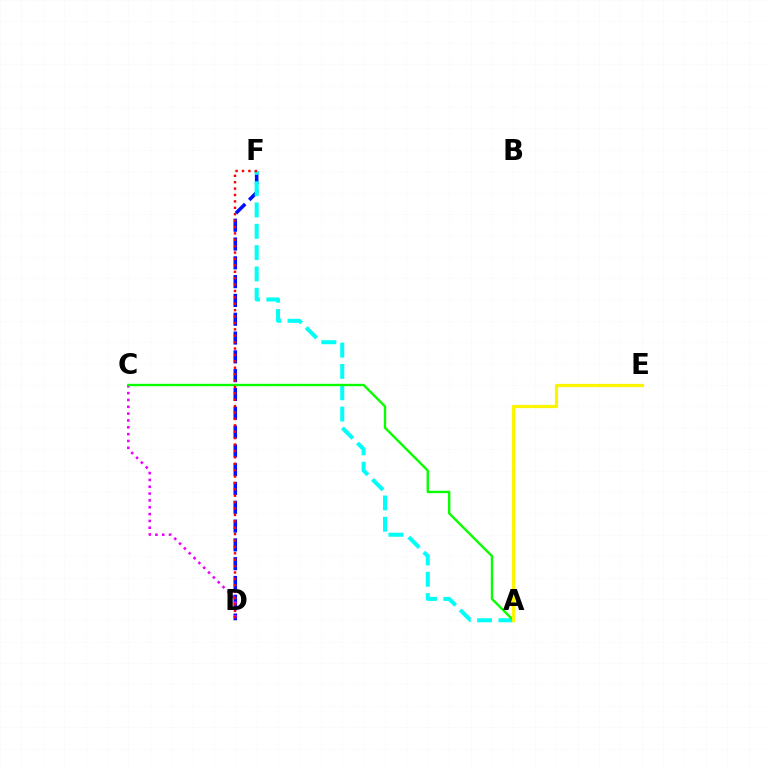{('D', 'F'): [{'color': '#0010ff', 'line_style': 'dashed', 'thickness': 2.55}, {'color': '#ff0000', 'line_style': 'dotted', 'thickness': 1.74}], ('A', 'F'): [{'color': '#00fff6', 'line_style': 'dashed', 'thickness': 2.9}], ('C', 'D'): [{'color': '#ee00ff', 'line_style': 'dotted', 'thickness': 1.86}], ('A', 'C'): [{'color': '#08ff00', 'line_style': 'solid', 'thickness': 1.7}], ('A', 'E'): [{'color': '#fcf500', 'line_style': 'solid', 'thickness': 2.31}]}